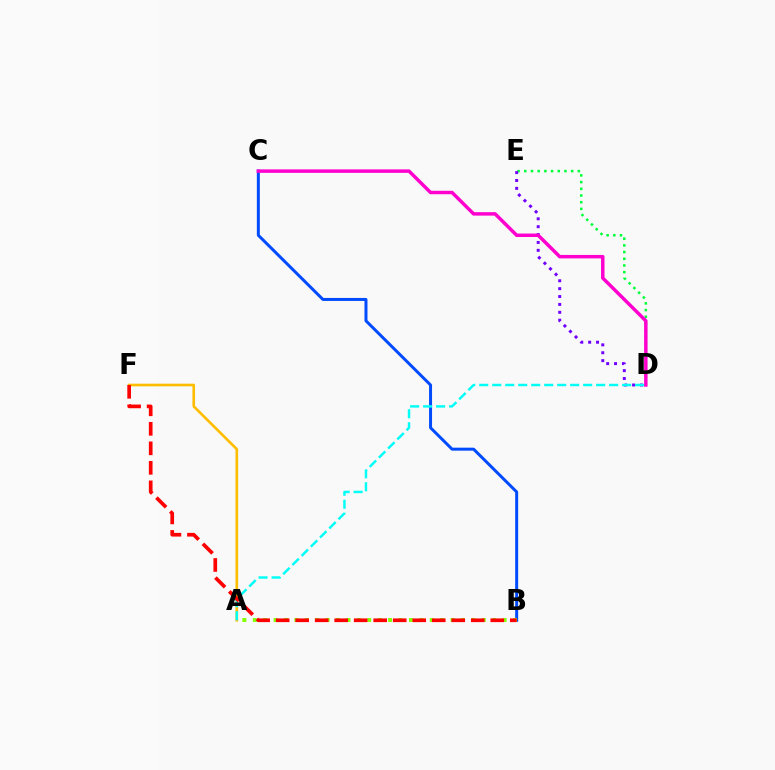{('B', 'C'): [{'color': '#004bff', 'line_style': 'solid', 'thickness': 2.15}], ('A', 'F'): [{'color': '#ffbd00', 'line_style': 'solid', 'thickness': 1.9}], ('D', 'E'): [{'color': '#00ff39', 'line_style': 'dotted', 'thickness': 1.82}, {'color': '#7200ff', 'line_style': 'dotted', 'thickness': 2.14}], ('A', 'B'): [{'color': '#84ff00', 'line_style': 'dotted', 'thickness': 2.83}], ('A', 'D'): [{'color': '#00fff6', 'line_style': 'dashed', 'thickness': 1.76}], ('B', 'F'): [{'color': '#ff0000', 'line_style': 'dashed', 'thickness': 2.65}], ('C', 'D'): [{'color': '#ff00cf', 'line_style': 'solid', 'thickness': 2.5}]}